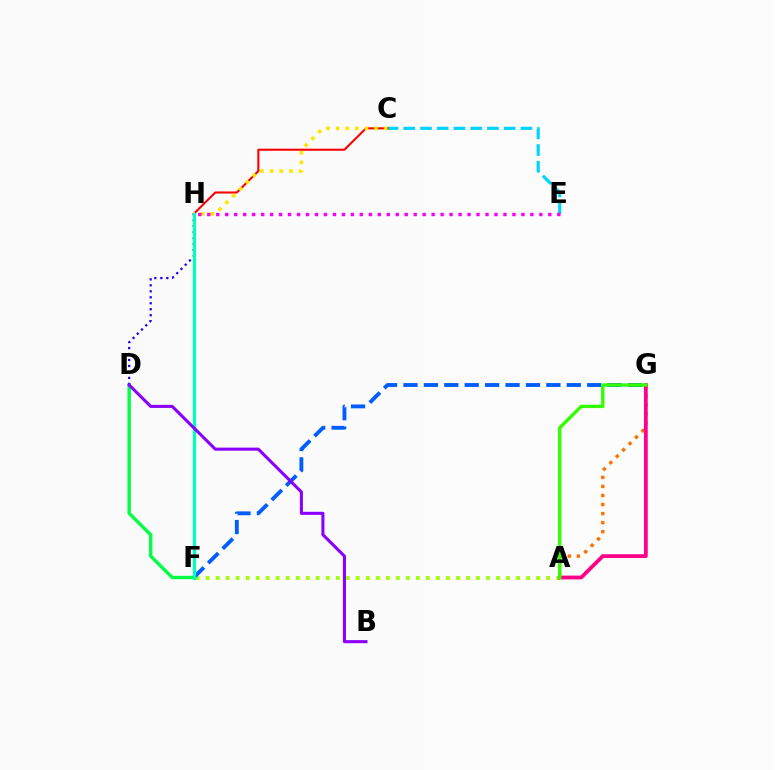{('C', 'E'): [{'color': '#00d3ff', 'line_style': 'dashed', 'thickness': 2.27}], ('C', 'H'): [{'color': '#ff0000', 'line_style': 'solid', 'thickness': 1.5}, {'color': '#ffe600', 'line_style': 'dotted', 'thickness': 2.61}], ('A', 'G'): [{'color': '#ff7000', 'line_style': 'dotted', 'thickness': 2.46}, {'color': '#ff0088', 'line_style': 'solid', 'thickness': 2.74}, {'color': '#31ff00', 'line_style': 'solid', 'thickness': 2.41}], ('D', 'F'): [{'color': '#00ff45', 'line_style': 'solid', 'thickness': 2.43}], ('A', 'F'): [{'color': '#a2ff00', 'line_style': 'dotted', 'thickness': 2.72}], ('D', 'H'): [{'color': '#1900ff', 'line_style': 'dotted', 'thickness': 1.62}], ('F', 'G'): [{'color': '#005dff', 'line_style': 'dashed', 'thickness': 2.77}], ('F', 'H'): [{'color': '#00ffbb', 'line_style': 'solid', 'thickness': 2.31}], ('B', 'D'): [{'color': '#8a00ff', 'line_style': 'solid', 'thickness': 2.21}], ('E', 'H'): [{'color': '#fa00f9', 'line_style': 'dotted', 'thickness': 2.44}]}